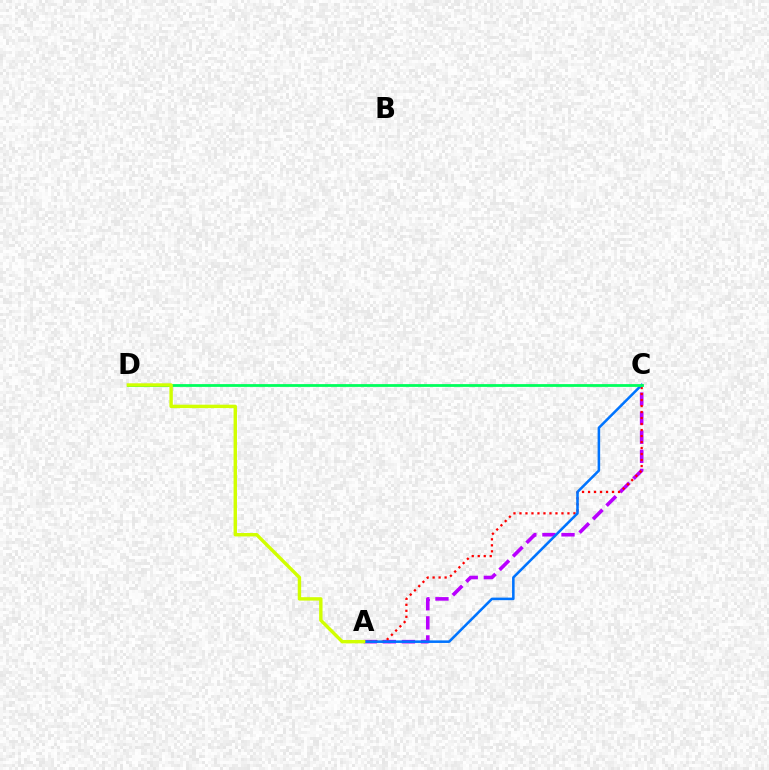{('A', 'C'): [{'color': '#b900ff', 'line_style': 'dashed', 'thickness': 2.59}, {'color': '#ff0000', 'line_style': 'dotted', 'thickness': 1.63}, {'color': '#0074ff', 'line_style': 'solid', 'thickness': 1.84}], ('C', 'D'): [{'color': '#00ff5c', 'line_style': 'solid', 'thickness': 2.0}], ('A', 'D'): [{'color': '#d1ff00', 'line_style': 'solid', 'thickness': 2.45}]}